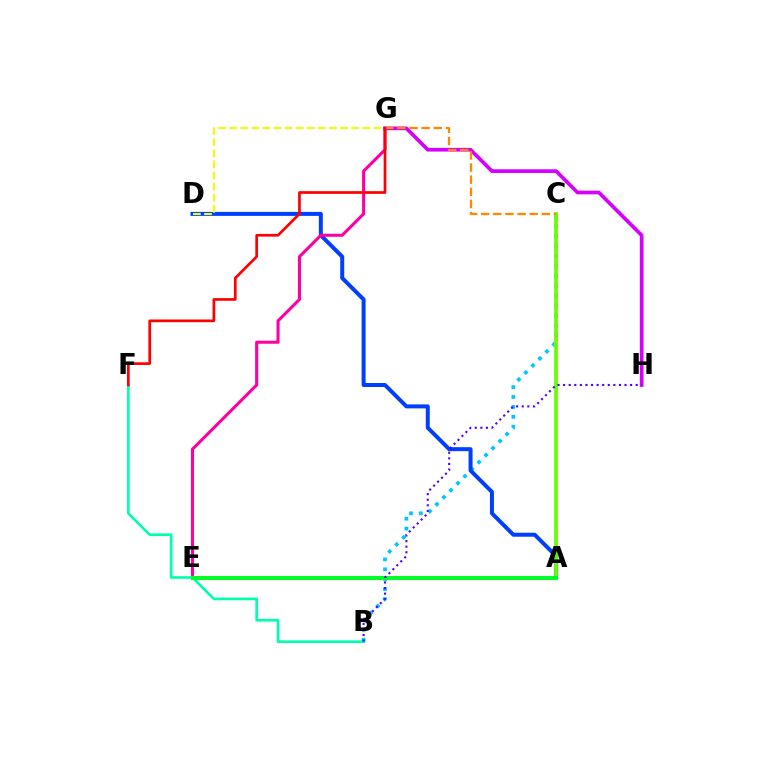{('B', 'C'): [{'color': '#00c7ff', 'line_style': 'dotted', 'thickness': 2.69}], ('G', 'H'): [{'color': '#d600ff', 'line_style': 'solid', 'thickness': 2.66}], ('A', 'D'): [{'color': '#003fff', 'line_style': 'solid', 'thickness': 2.87}], ('A', 'C'): [{'color': '#66ff00', 'line_style': 'solid', 'thickness': 2.68}], ('E', 'G'): [{'color': '#ff00a0', 'line_style': 'solid', 'thickness': 2.21}], ('B', 'F'): [{'color': '#00ffaf', 'line_style': 'solid', 'thickness': 1.92}], ('D', 'G'): [{'color': '#eeff00', 'line_style': 'dashed', 'thickness': 1.51}], ('C', 'G'): [{'color': '#ff8800', 'line_style': 'dashed', 'thickness': 1.65}], ('F', 'G'): [{'color': '#ff0000', 'line_style': 'solid', 'thickness': 1.94}], ('A', 'E'): [{'color': '#00ff27', 'line_style': 'solid', 'thickness': 2.91}], ('B', 'H'): [{'color': '#4f00ff', 'line_style': 'dotted', 'thickness': 1.52}]}